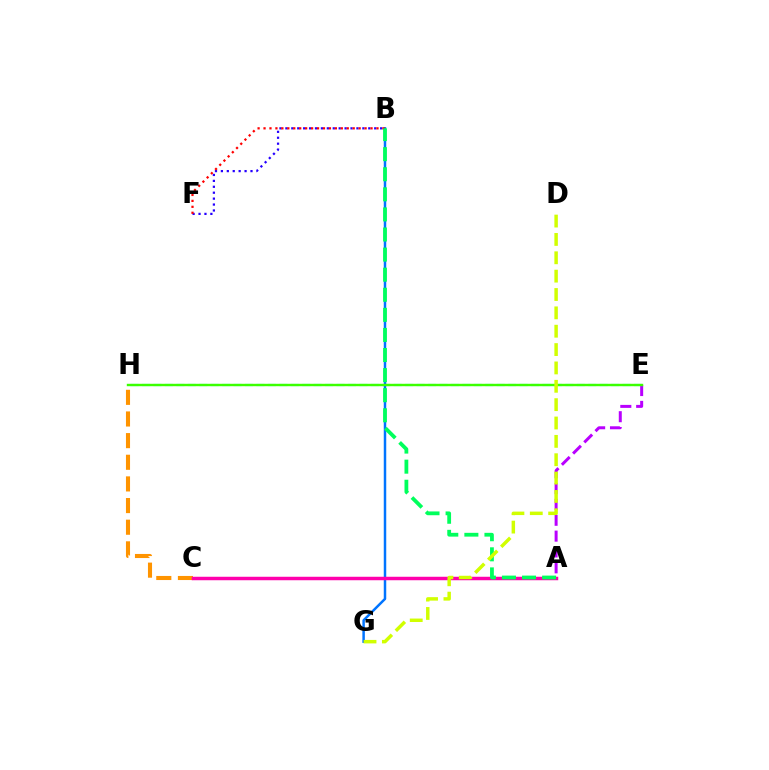{('C', 'H'): [{'color': '#ff9400', 'line_style': 'dashed', 'thickness': 2.94}], ('E', 'H'): [{'color': '#00fff6', 'line_style': 'dashed', 'thickness': 1.55}, {'color': '#3dff00', 'line_style': 'solid', 'thickness': 1.73}], ('B', 'G'): [{'color': '#0074ff', 'line_style': 'solid', 'thickness': 1.79}], ('B', 'F'): [{'color': '#2500ff', 'line_style': 'dotted', 'thickness': 1.61}, {'color': '#ff0000', 'line_style': 'dotted', 'thickness': 1.62}], ('A', 'C'): [{'color': '#ff00ac', 'line_style': 'solid', 'thickness': 2.5}], ('A', 'E'): [{'color': '#b900ff', 'line_style': 'dashed', 'thickness': 2.15}], ('A', 'B'): [{'color': '#00ff5c', 'line_style': 'dashed', 'thickness': 2.73}], ('D', 'G'): [{'color': '#d1ff00', 'line_style': 'dashed', 'thickness': 2.49}]}